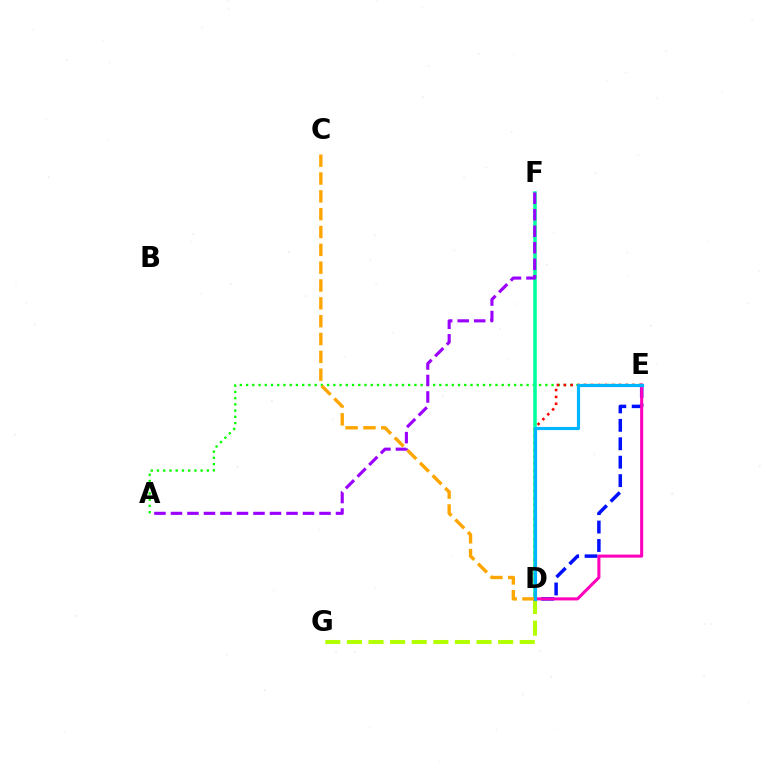{('D', 'E'): [{'color': '#0010ff', 'line_style': 'dashed', 'thickness': 2.5}, {'color': '#ff0000', 'line_style': 'dotted', 'thickness': 1.87}, {'color': '#ff00bd', 'line_style': 'solid', 'thickness': 2.2}, {'color': '#00b5ff', 'line_style': 'solid', 'thickness': 2.27}], ('D', 'G'): [{'color': '#b3ff00', 'line_style': 'dashed', 'thickness': 2.93}], ('A', 'E'): [{'color': '#08ff00', 'line_style': 'dotted', 'thickness': 1.69}], ('D', 'F'): [{'color': '#00ff9d', 'line_style': 'solid', 'thickness': 2.56}], ('A', 'F'): [{'color': '#9b00ff', 'line_style': 'dashed', 'thickness': 2.24}], ('C', 'D'): [{'color': '#ffa500', 'line_style': 'dashed', 'thickness': 2.42}]}